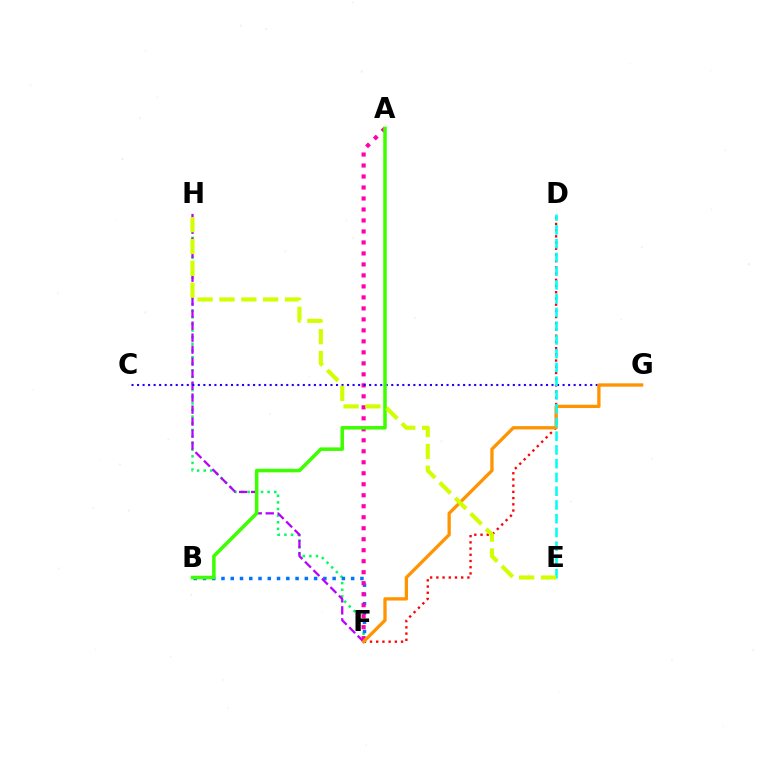{('F', 'H'): [{'color': '#00ff5c', 'line_style': 'dotted', 'thickness': 1.8}, {'color': '#b900ff', 'line_style': 'dashed', 'thickness': 1.63}], ('D', 'F'): [{'color': '#ff0000', 'line_style': 'dotted', 'thickness': 1.69}], ('B', 'F'): [{'color': '#0074ff', 'line_style': 'dotted', 'thickness': 2.52}], ('A', 'F'): [{'color': '#ff00ac', 'line_style': 'dotted', 'thickness': 2.99}], ('C', 'G'): [{'color': '#2500ff', 'line_style': 'dotted', 'thickness': 1.5}], ('A', 'B'): [{'color': '#3dff00', 'line_style': 'solid', 'thickness': 2.55}], ('F', 'G'): [{'color': '#ff9400', 'line_style': 'solid', 'thickness': 2.37}], ('D', 'E'): [{'color': '#00fff6', 'line_style': 'dashed', 'thickness': 1.87}], ('E', 'H'): [{'color': '#d1ff00', 'line_style': 'dashed', 'thickness': 2.97}]}